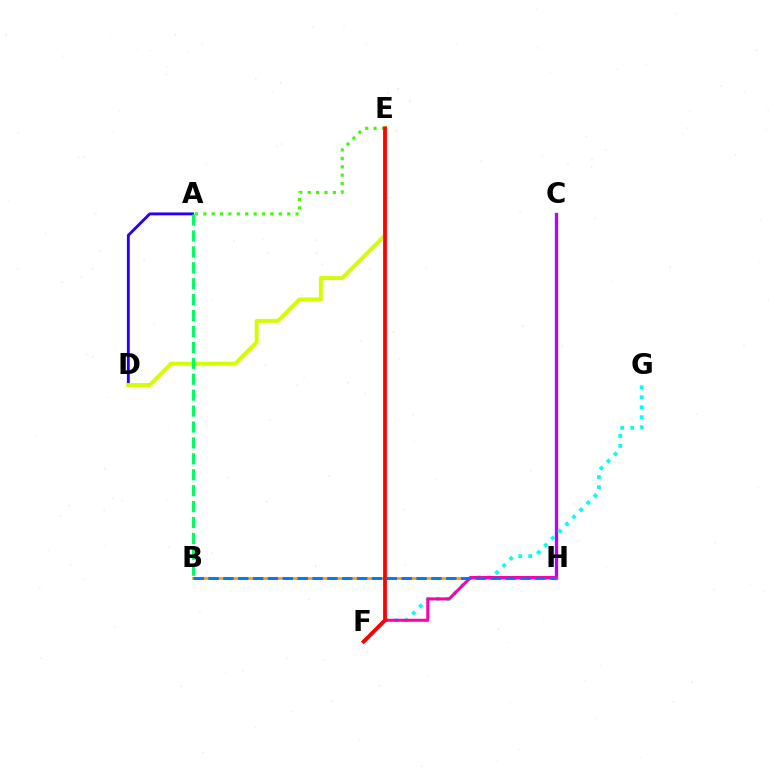{('A', 'D'): [{'color': '#2500ff', 'line_style': 'solid', 'thickness': 2.06}], ('C', 'H'): [{'color': '#b900ff', 'line_style': 'solid', 'thickness': 2.37}], ('A', 'E'): [{'color': '#3dff00', 'line_style': 'dotted', 'thickness': 2.28}], ('F', 'G'): [{'color': '#00fff6', 'line_style': 'dotted', 'thickness': 2.72}], ('D', 'E'): [{'color': '#d1ff00', 'line_style': 'solid', 'thickness': 2.8}], ('B', 'H'): [{'color': '#ff9400', 'line_style': 'solid', 'thickness': 1.89}, {'color': '#0074ff', 'line_style': 'dashed', 'thickness': 2.02}], ('F', 'H'): [{'color': '#ff00ac', 'line_style': 'solid', 'thickness': 2.16}], ('E', 'F'): [{'color': '#ff0000', 'line_style': 'solid', 'thickness': 2.7}], ('A', 'B'): [{'color': '#00ff5c', 'line_style': 'dashed', 'thickness': 2.16}]}